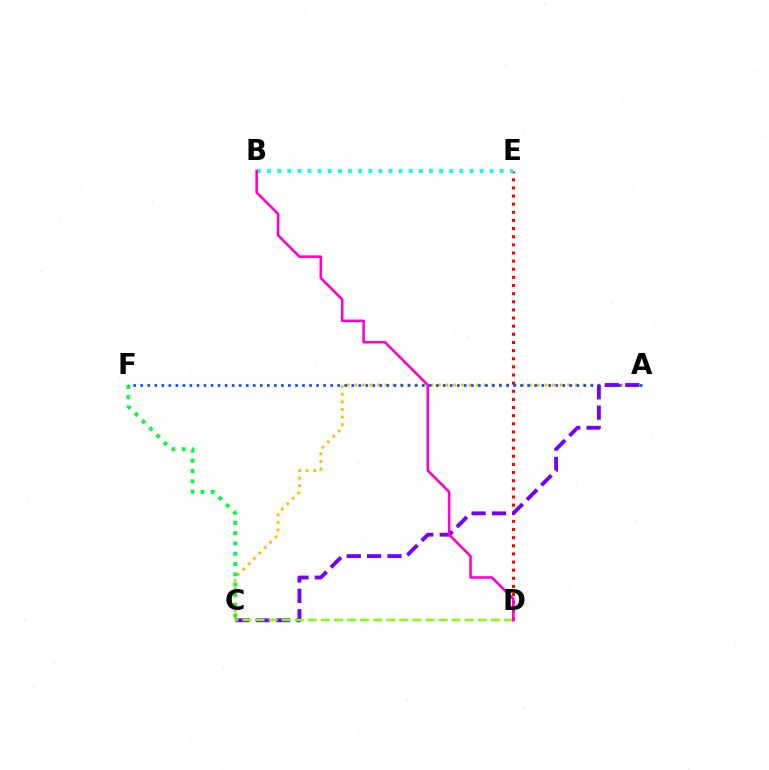{('A', 'C'): [{'color': '#ffbd00', 'line_style': 'dotted', 'thickness': 2.07}, {'color': '#7200ff', 'line_style': 'dashed', 'thickness': 2.77}], ('D', 'E'): [{'color': '#ff0000', 'line_style': 'dotted', 'thickness': 2.21}], ('C', 'F'): [{'color': '#00ff39', 'line_style': 'dotted', 'thickness': 2.79}], ('A', 'F'): [{'color': '#004bff', 'line_style': 'dotted', 'thickness': 1.91}], ('B', 'E'): [{'color': '#00fff6', 'line_style': 'dotted', 'thickness': 2.75}], ('C', 'D'): [{'color': '#84ff00', 'line_style': 'dashed', 'thickness': 1.78}], ('B', 'D'): [{'color': '#ff00cf', 'line_style': 'solid', 'thickness': 1.86}]}